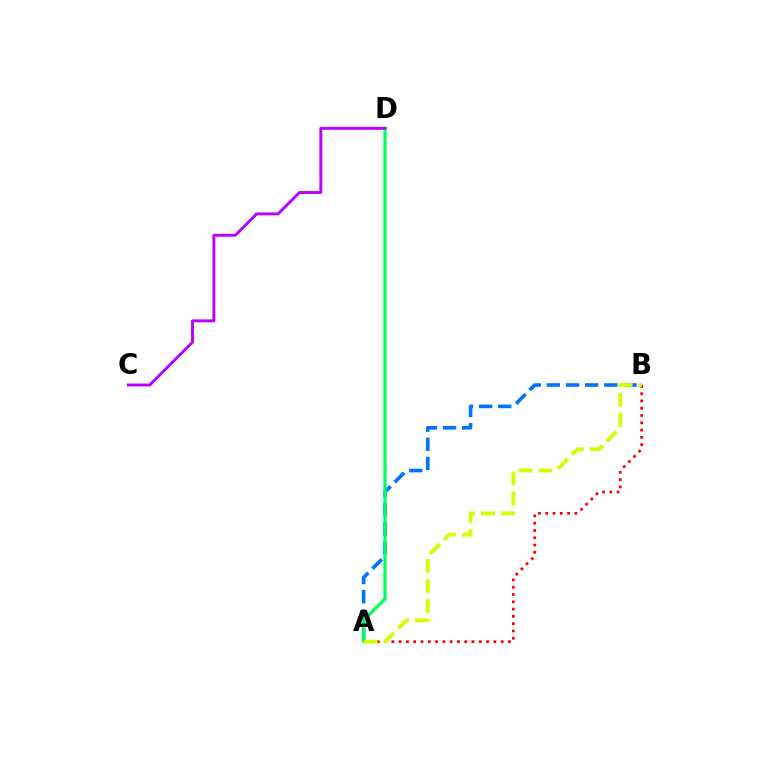{('A', 'B'): [{'color': '#0074ff', 'line_style': 'dashed', 'thickness': 2.6}, {'color': '#ff0000', 'line_style': 'dotted', 'thickness': 1.98}, {'color': '#d1ff00', 'line_style': 'dashed', 'thickness': 2.73}], ('A', 'D'): [{'color': '#00ff5c', 'line_style': 'solid', 'thickness': 2.31}], ('C', 'D'): [{'color': '#b900ff', 'line_style': 'solid', 'thickness': 2.09}]}